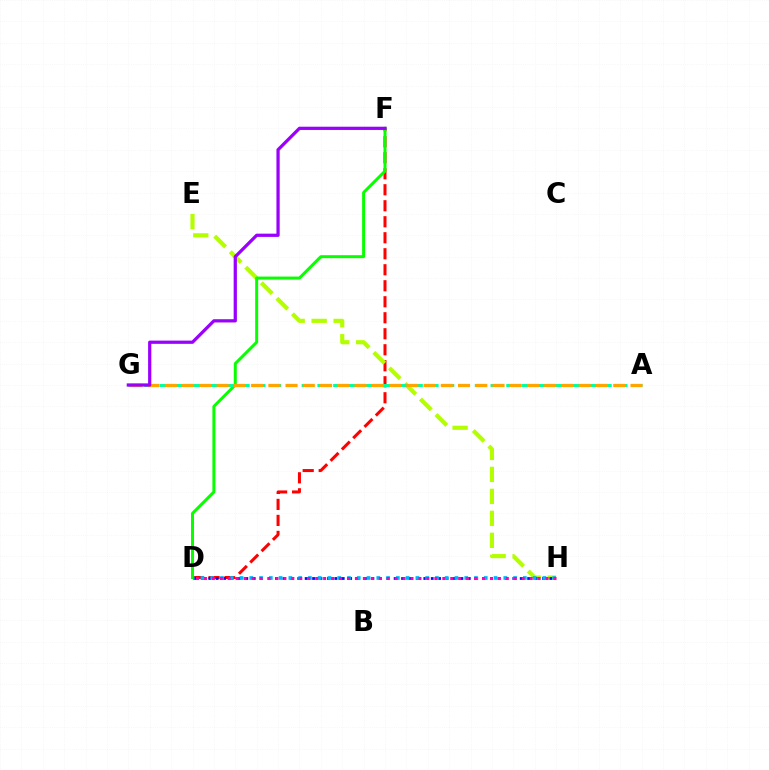{('D', 'F'): [{'color': '#ff0000', 'line_style': 'dashed', 'thickness': 2.17}, {'color': '#08ff00', 'line_style': 'solid', 'thickness': 2.15}], ('E', 'H'): [{'color': '#b3ff00', 'line_style': 'dashed', 'thickness': 2.99}], ('D', 'H'): [{'color': '#0010ff', 'line_style': 'dotted', 'thickness': 2.02}, {'color': '#00b5ff', 'line_style': 'dotted', 'thickness': 2.65}, {'color': '#ff00bd', 'line_style': 'dotted', 'thickness': 2.16}], ('A', 'G'): [{'color': '#00ff9d', 'line_style': 'dashed', 'thickness': 2.14}, {'color': '#ffa500', 'line_style': 'dashed', 'thickness': 2.34}], ('F', 'G'): [{'color': '#9b00ff', 'line_style': 'solid', 'thickness': 2.33}]}